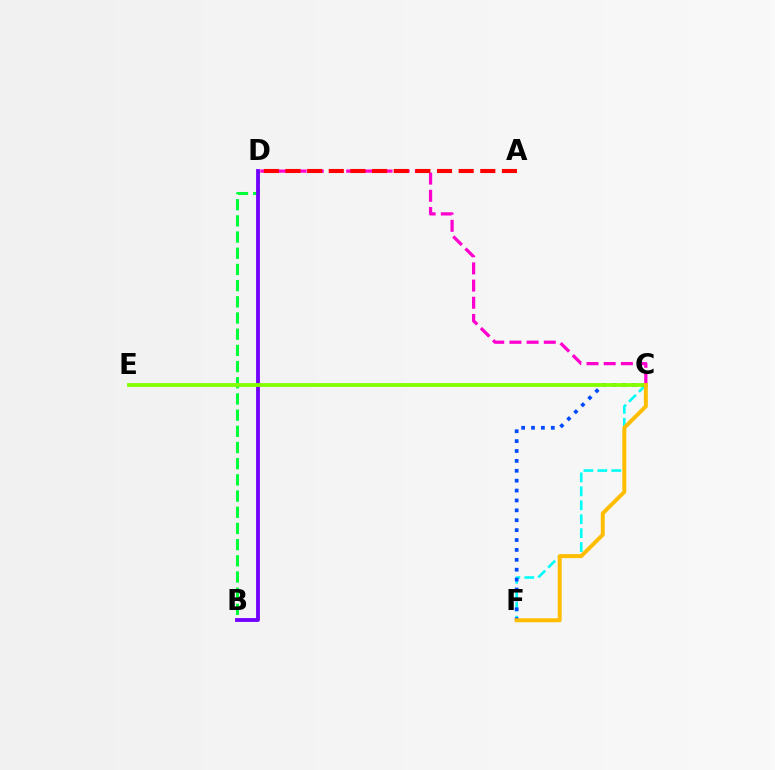{('B', 'D'): [{'color': '#00ff39', 'line_style': 'dashed', 'thickness': 2.2}, {'color': '#7200ff', 'line_style': 'solid', 'thickness': 2.76}], ('C', 'D'): [{'color': '#ff00cf', 'line_style': 'dashed', 'thickness': 2.33}], ('C', 'F'): [{'color': '#00fff6', 'line_style': 'dashed', 'thickness': 1.9}, {'color': '#004bff', 'line_style': 'dotted', 'thickness': 2.69}, {'color': '#ffbd00', 'line_style': 'solid', 'thickness': 2.85}], ('C', 'E'): [{'color': '#84ff00', 'line_style': 'solid', 'thickness': 2.74}], ('A', 'D'): [{'color': '#ff0000', 'line_style': 'dashed', 'thickness': 2.94}]}